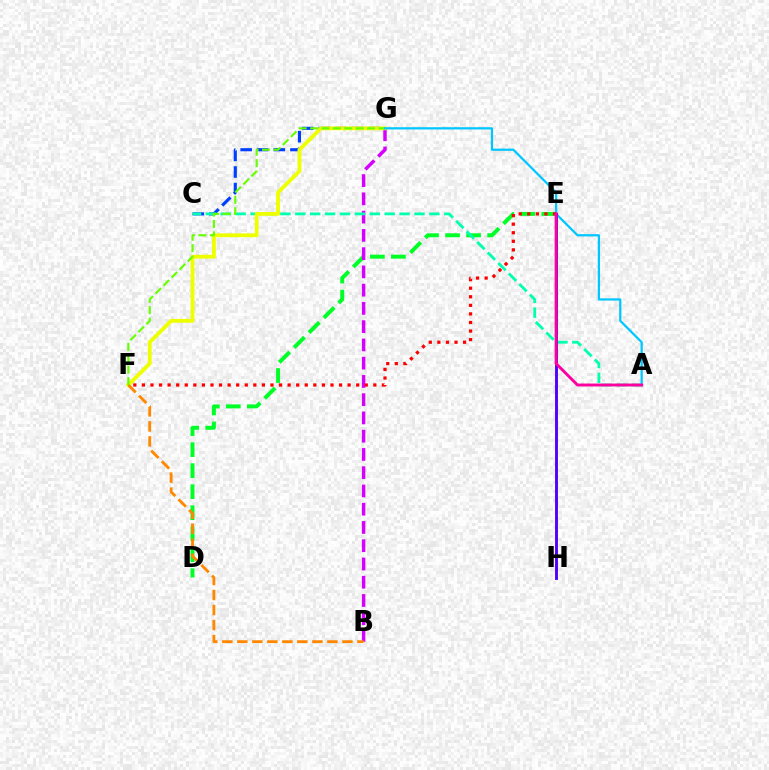{('D', 'E'): [{'color': '#00ff27', 'line_style': 'dashed', 'thickness': 2.85}], ('B', 'G'): [{'color': '#d600ff', 'line_style': 'dashed', 'thickness': 2.48}], ('C', 'G'): [{'color': '#003fff', 'line_style': 'dashed', 'thickness': 2.25}], ('A', 'C'): [{'color': '#00ffaf', 'line_style': 'dashed', 'thickness': 2.02}], ('F', 'G'): [{'color': '#eeff00', 'line_style': 'solid', 'thickness': 2.74}, {'color': '#66ff00', 'line_style': 'dashed', 'thickness': 1.55}], ('B', 'F'): [{'color': '#ff8800', 'line_style': 'dashed', 'thickness': 2.04}], ('A', 'G'): [{'color': '#00c7ff', 'line_style': 'solid', 'thickness': 1.61}], ('E', 'F'): [{'color': '#ff0000', 'line_style': 'dotted', 'thickness': 2.33}], ('E', 'H'): [{'color': '#4f00ff', 'line_style': 'solid', 'thickness': 2.09}], ('A', 'E'): [{'color': '#ff00a0', 'line_style': 'solid', 'thickness': 2.1}]}